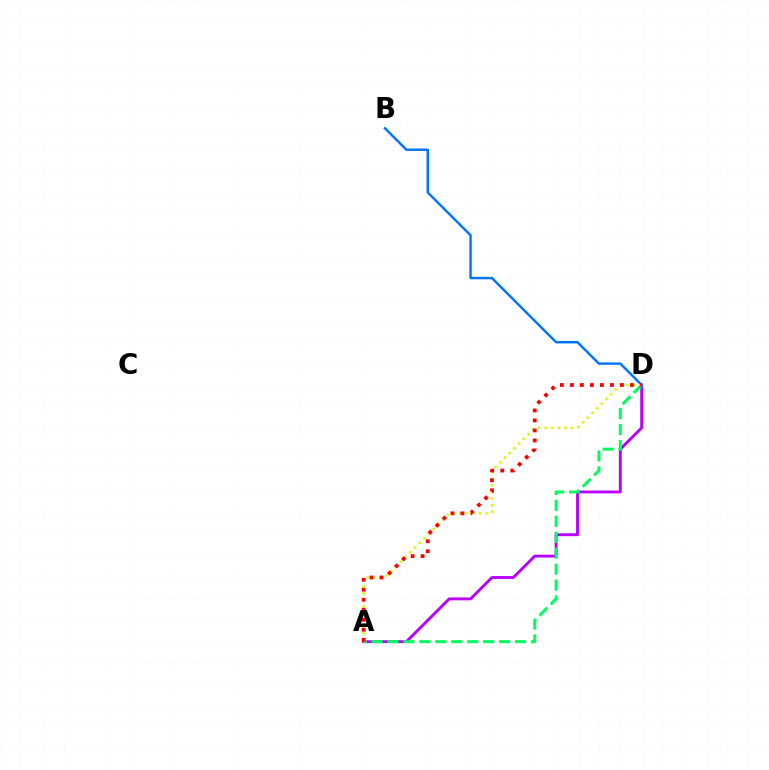{('A', 'D'): [{'color': '#b900ff', 'line_style': 'solid', 'thickness': 2.07}, {'color': '#d1ff00', 'line_style': 'dotted', 'thickness': 1.8}, {'color': '#00ff5c', 'line_style': 'dashed', 'thickness': 2.17}, {'color': '#ff0000', 'line_style': 'dotted', 'thickness': 2.72}], ('B', 'D'): [{'color': '#0074ff', 'line_style': 'solid', 'thickness': 1.75}]}